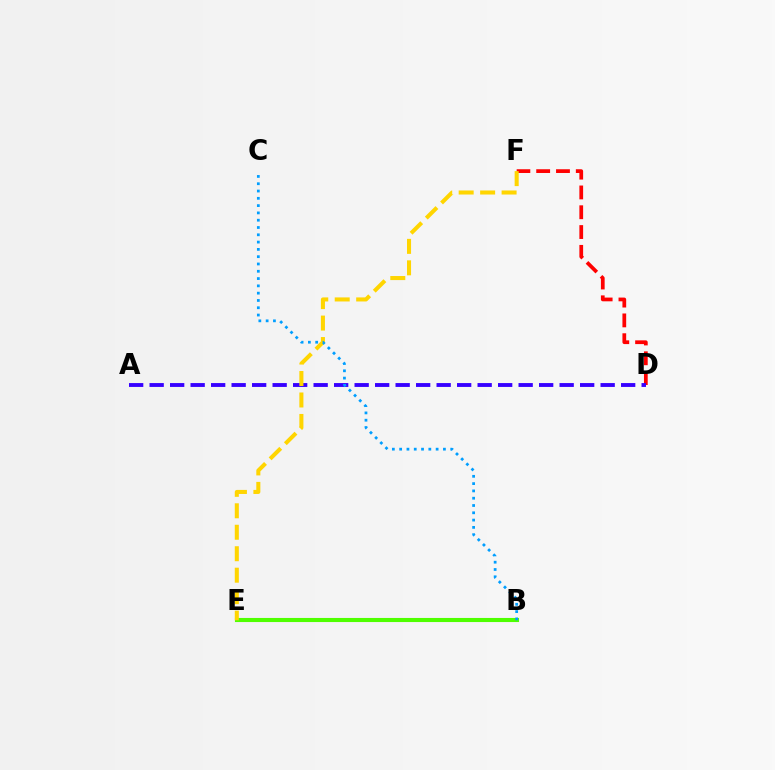{('D', 'F'): [{'color': '#ff0000', 'line_style': 'dashed', 'thickness': 2.69}], ('A', 'D'): [{'color': '#3700ff', 'line_style': 'dashed', 'thickness': 2.78}], ('B', 'E'): [{'color': '#00ff86', 'line_style': 'solid', 'thickness': 2.8}, {'color': '#ff00ed', 'line_style': 'dashed', 'thickness': 2.57}, {'color': '#4fff00', 'line_style': 'solid', 'thickness': 2.95}], ('E', 'F'): [{'color': '#ffd500', 'line_style': 'dashed', 'thickness': 2.92}], ('B', 'C'): [{'color': '#009eff', 'line_style': 'dotted', 'thickness': 1.98}]}